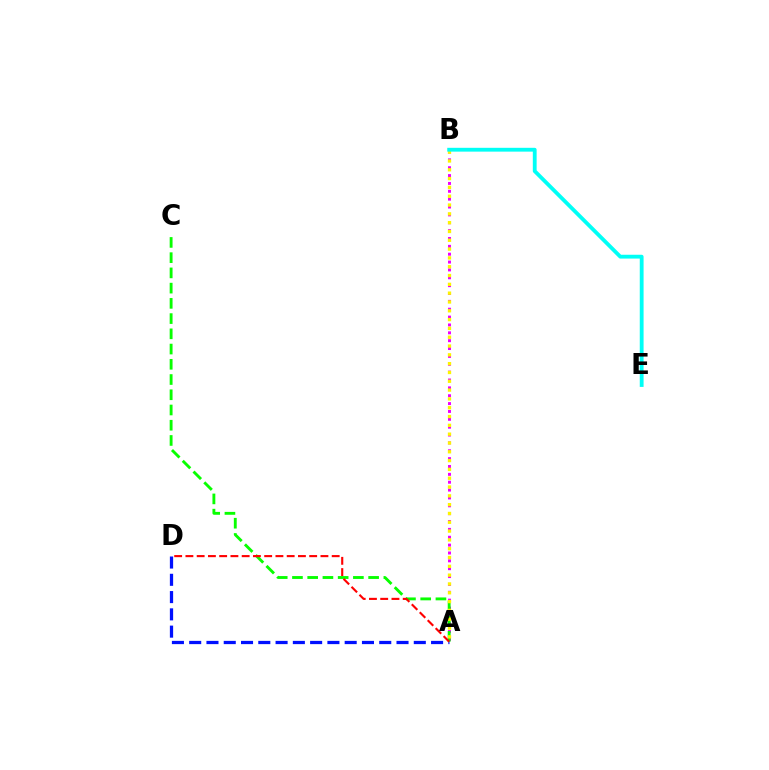{('A', 'D'): [{'color': '#0010ff', 'line_style': 'dashed', 'thickness': 2.35}, {'color': '#ff0000', 'line_style': 'dashed', 'thickness': 1.53}], ('A', 'B'): [{'color': '#ee00ff', 'line_style': 'dotted', 'thickness': 2.14}, {'color': '#fcf500', 'line_style': 'dotted', 'thickness': 2.39}], ('A', 'C'): [{'color': '#08ff00', 'line_style': 'dashed', 'thickness': 2.07}], ('B', 'E'): [{'color': '#00fff6', 'line_style': 'solid', 'thickness': 2.75}]}